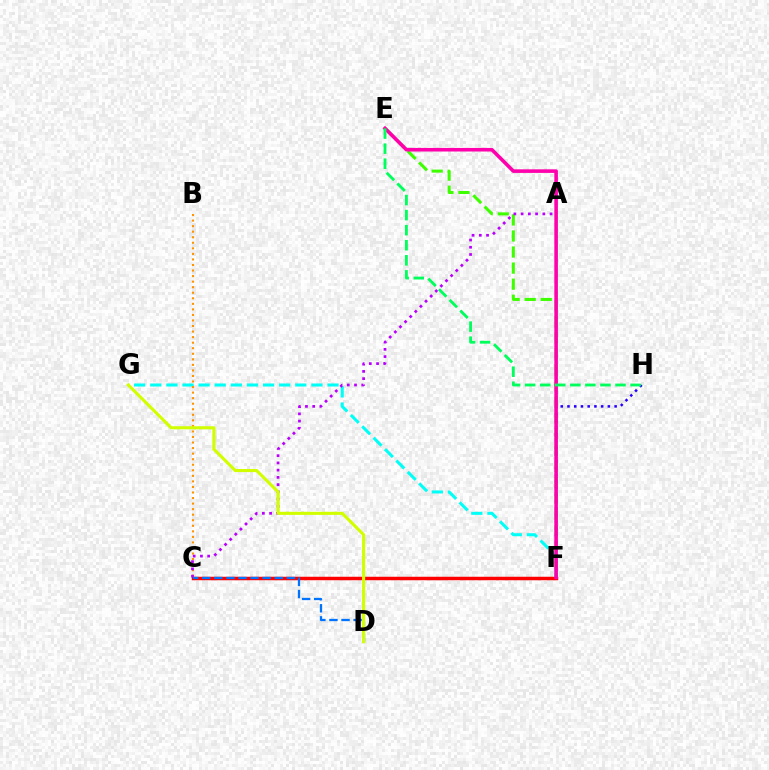{('E', 'F'): [{'color': '#3dff00', 'line_style': 'dashed', 'thickness': 2.18}, {'color': '#ff00ac', 'line_style': 'solid', 'thickness': 2.58}], ('C', 'F'): [{'color': '#ff0000', 'line_style': 'solid', 'thickness': 2.51}], ('F', 'H'): [{'color': '#2500ff', 'line_style': 'dotted', 'thickness': 1.83}], ('F', 'G'): [{'color': '#00fff6', 'line_style': 'dashed', 'thickness': 2.19}], ('B', 'C'): [{'color': '#ff9400', 'line_style': 'dotted', 'thickness': 1.51}], ('A', 'C'): [{'color': '#b900ff', 'line_style': 'dotted', 'thickness': 1.97}], ('E', 'H'): [{'color': '#00ff5c', 'line_style': 'dashed', 'thickness': 2.05}], ('C', 'D'): [{'color': '#0074ff', 'line_style': 'dashed', 'thickness': 1.64}], ('D', 'G'): [{'color': '#d1ff00', 'line_style': 'solid', 'thickness': 2.23}]}